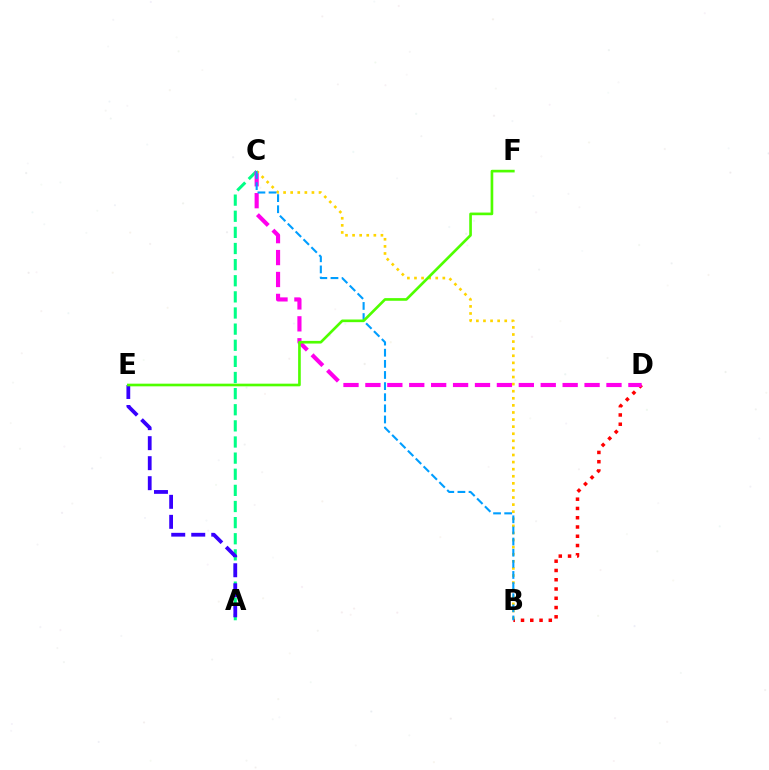{('B', 'D'): [{'color': '#ff0000', 'line_style': 'dotted', 'thickness': 2.52}], ('A', 'C'): [{'color': '#00ff86', 'line_style': 'dashed', 'thickness': 2.19}], ('C', 'D'): [{'color': '#ff00ed', 'line_style': 'dashed', 'thickness': 2.98}], ('B', 'C'): [{'color': '#ffd500', 'line_style': 'dotted', 'thickness': 1.93}, {'color': '#009eff', 'line_style': 'dashed', 'thickness': 1.51}], ('A', 'E'): [{'color': '#3700ff', 'line_style': 'dashed', 'thickness': 2.72}], ('E', 'F'): [{'color': '#4fff00', 'line_style': 'solid', 'thickness': 1.91}]}